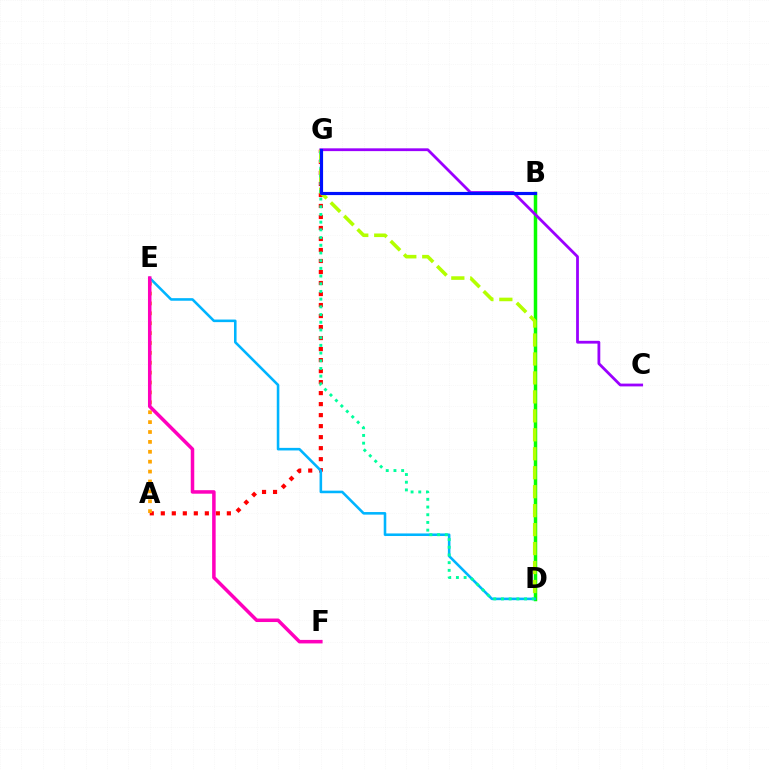{('A', 'G'): [{'color': '#ff0000', 'line_style': 'dotted', 'thickness': 2.99}], ('B', 'D'): [{'color': '#08ff00', 'line_style': 'solid', 'thickness': 2.51}], ('D', 'E'): [{'color': '#00b5ff', 'line_style': 'solid', 'thickness': 1.86}], ('A', 'E'): [{'color': '#ffa500', 'line_style': 'dotted', 'thickness': 2.69}], ('C', 'G'): [{'color': '#9b00ff', 'line_style': 'solid', 'thickness': 2.01}], ('D', 'G'): [{'color': '#b3ff00', 'line_style': 'dashed', 'thickness': 2.58}, {'color': '#00ff9d', 'line_style': 'dotted', 'thickness': 2.09}], ('E', 'F'): [{'color': '#ff00bd', 'line_style': 'solid', 'thickness': 2.53}], ('B', 'G'): [{'color': '#0010ff', 'line_style': 'solid', 'thickness': 2.27}]}